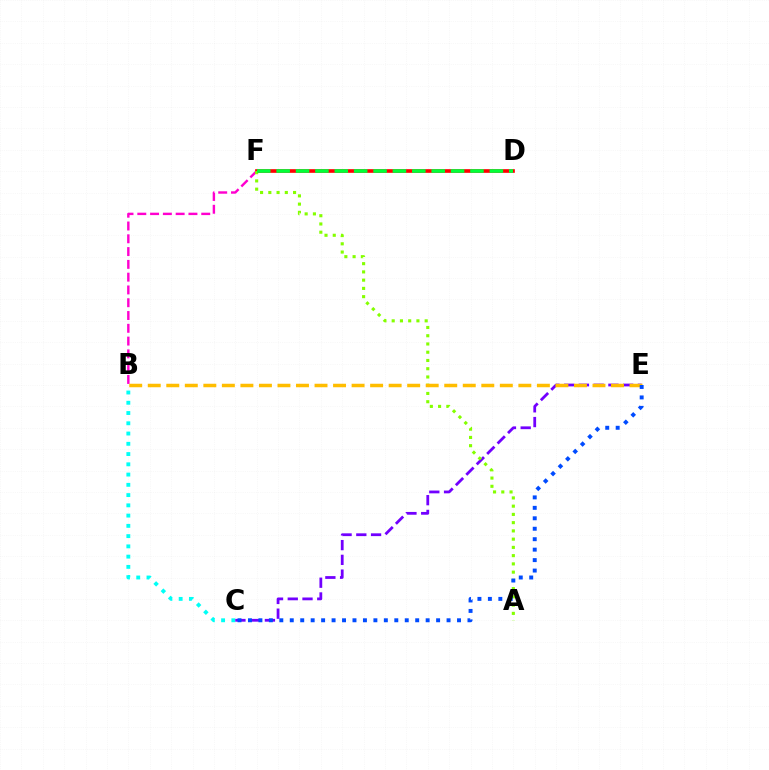{('B', 'F'): [{'color': '#ff00cf', 'line_style': 'dashed', 'thickness': 1.74}], ('B', 'C'): [{'color': '#00fff6', 'line_style': 'dotted', 'thickness': 2.79}], ('D', 'F'): [{'color': '#ff0000', 'line_style': 'solid', 'thickness': 2.63}, {'color': '#00ff39', 'line_style': 'dashed', 'thickness': 2.63}], ('C', 'E'): [{'color': '#7200ff', 'line_style': 'dashed', 'thickness': 2.0}, {'color': '#004bff', 'line_style': 'dotted', 'thickness': 2.84}], ('A', 'F'): [{'color': '#84ff00', 'line_style': 'dotted', 'thickness': 2.24}], ('B', 'E'): [{'color': '#ffbd00', 'line_style': 'dashed', 'thickness': 2.52}]}